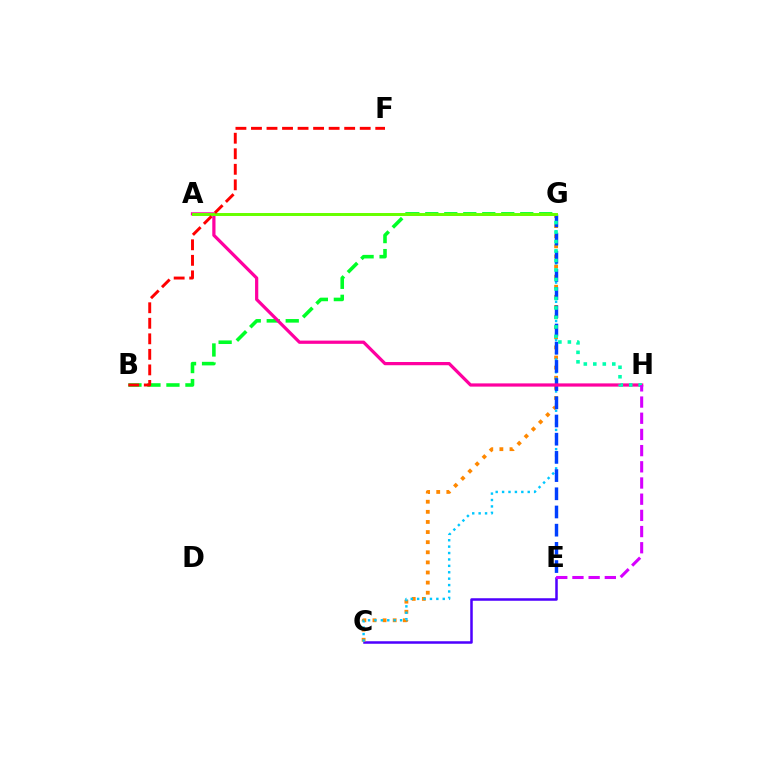{('C', 'E'): [{'color': '#4f00ff', 'line_style': 'solid', 'thickness': 1.81}], ('B', 'G'): [{'color': '#00ff27', 'line_style': 'dashed', 'thickness': 2.58}], ('C', 'G'): [{'color': '#ff8800', 'line_style': 'dotted', 'thickness': 2.75}, {'color': '#00c7ff', 'line_style': 'dotted', 'thickness': 1.74}], ('E', 'G'): [{'color': '#003fff', 'line_style': 'dashed', 'thickness': 2.47}], ('A', 'H'): [{'color': '#ff00a0', 'line_style': 'solid', 'thickness': 2.32}], ('A', 'G'): [{'color': '#eeff00', 'line_style': 'dashed', 'thickness': 1.83}, {'color': '#66ff00', 'line_style': 'solid', 'thickness': 2.13}], ('G', 'H'): [{'color': '#00ffaf', 'line_style': 'dotted', 'thickness': 2.58}], ('E', 'H'): [{'color': '#d600ff', 'line_style': 'dashed', 'thickness': 2.2}], ('B', 'F'): [{'color': '#ff0000', 'line_style': 'dashed', 'thickness': 2.11}]}